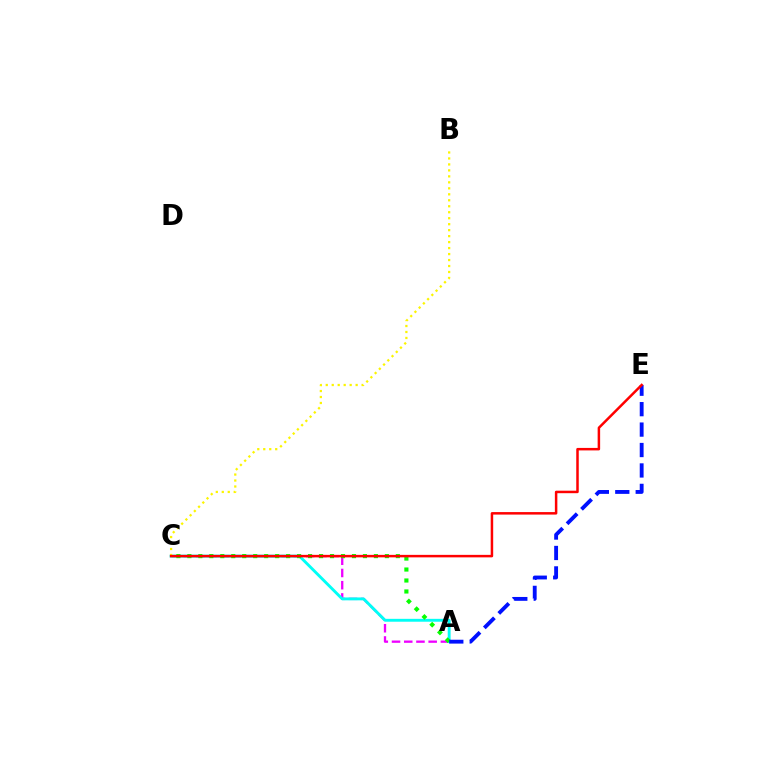{('A', 'C'): [{'color': '#ee00ff', 'line_style': 'dashed', 'thickness': 1.66}, {'color': '#00fff6', 'line_style': 'solid', 'thickness': 2.08}, {'color': '#08ff00', 'line_style': 'dotted', 'thickness': 2.98}], ('B', 'C'): [{'color': '#fcf500', 'line_style': 'dotted', 'thickness': 1.62}], ('A', 'E'): [{'color': '#0010ff', 'line_style': 'dashed', 'thickness': 2.78}], ('C', 'E'): [{'color': '#ff0000', 'line_style': 'solid', 'thickness': 1.8}]}